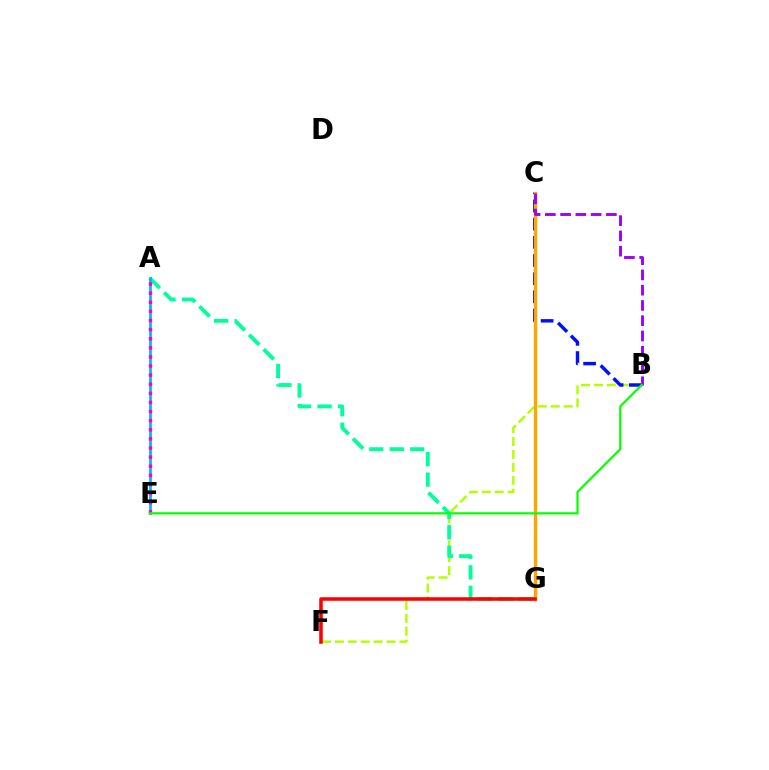{('B', 'F'): [{'color': '#b3ff00', 'line_style': 'dashed', 'thickness': 1.75}], ('A', 'G'): [{'color': '#00ff9d', 'line_style': 'dashed', 'thickness': 2.78}], ('B', 'C'): [{'color': '#0010ff', 'line_style': 'dashed', 'thickness': 2.47}, {'color': '#9b00ff', 'line_style': 'dashed', 'thickness': 2.07}], ('C', 'G'): [{'color': '#ffa500', 'line_style': 'solid', 'thickness': 2.44}], ('A', 'E'): [{'color': '#00b5ff', 'line_style': 'solid', 'thickness': 1.97}, {'color': '#ff00bd', 'line_style': 'dotted', 'thickness': 2.47}], ('F', 'G'): [{'color': '#ff0000', 'line_style': 'solid', 'thickness': 2.55}], ('B', 'E'): [{'color': '#08ff00', 'line_style': 'solid', 'thickness': 1.6}]}